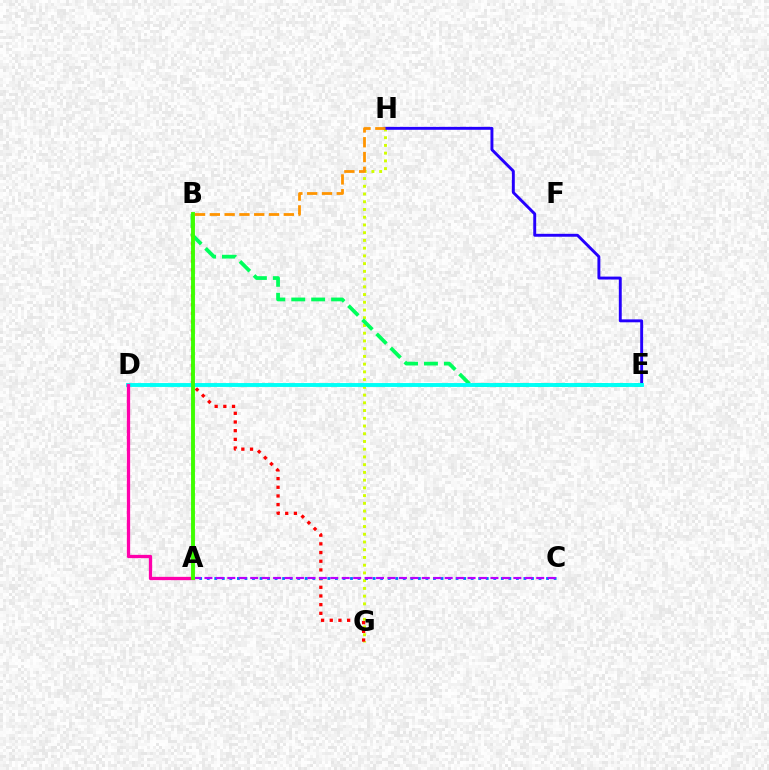{('G', 'H'): [{'color': '#d1ff00', 'line_style': 'dotted', 'thickness': 2.1}], ('B', 'G'): [{'color': '#ff0000', 'line_style': 'dotted', 'thickness': 2.36}], ('B', 'E'): [{'color': '#00ff5c', 'line_style': 'dashed', 'thickness': 2.7}], ('A', 'C'): [{'color': '#0074ff', 'line_style': 'dotted', 'thickness': 2.05}, {'color': '#b900ff', 'line_style': 'dashed', 'thickness': 1.55}], ('E', 'H'): [{'color': '#2500ff', 'line_style': 'solid', 'thickness': 2.1}], ('D', 'E'): [{'color': '#00fff6', 'line_style': 'solid', 'thickness': 2.8}], ('A', 'D'): [{'color': '#ff00ac', 'line_style': 'solid', 'thickness': 2.37}], ('A', 'B'): [{'color': '#3dff00', 'line_style': 'solid', 'thickness': 2.8}], ('B', 'H'): [{'color': '#ff9400', 'line_style': 'dashed', 'thickness': 2.01}]}